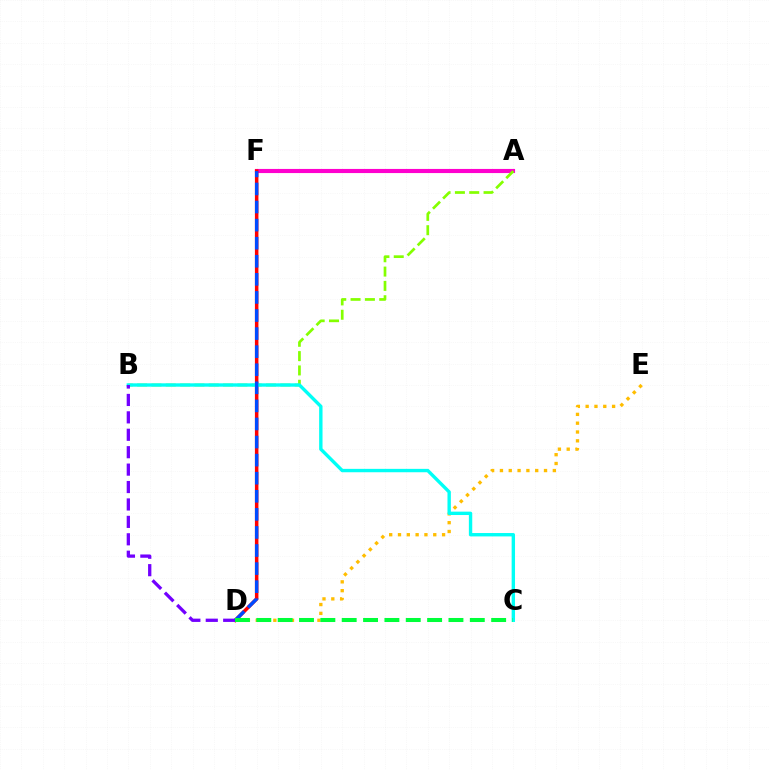{('A', 'F'): [{'color': '#ff00cf', 'line_style': 'solid', 'thickness': 2.97}], ('D', 'F'): [{'color': '#ff0000', 'line_style': 'solid', 'thickness': 2.53}, {'color': '#004bff', 'line_style': 'dashed', 'thickness': 2.46}], ('D', 'E'): [{'color': '#ffbd00', 'line_style': 'dotted', 'thickness': 2.4}], ('A', 'B'): [{'color': '#84ff00', 'line_style': 'dashed', 'thickness': 1.95}], ('B', 'C'): [{'color': '#00fff6', 'line_style': 'solid', 'thickness': 2.44}], ('B', 'D'): [{'color': '#7200ff', 'line_style': 'dashed', 'thickness': 2.37}], ('C', 'D'): [{'color': '#00ff39', 'line_style': 'dashed', 'thickness': 2.9}]}